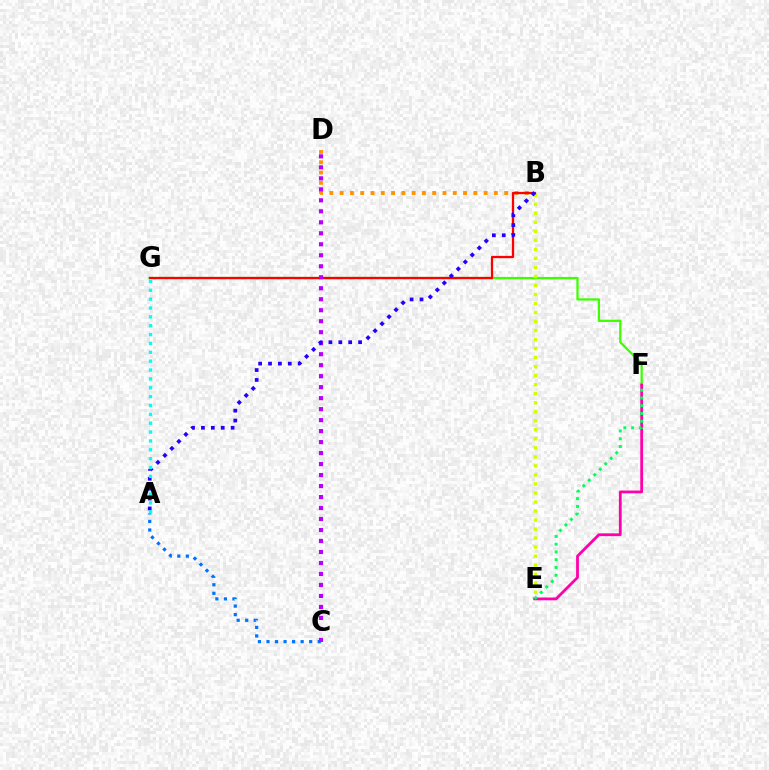{('F', 'G'): [{'color': '#3dff00', 'line_style': 'solid', 'thickness': 1.62}], ('E', 'F'): [{'color': '#ff00ac', 'line_style': 'solid', 'thickness': 2.01}, {'color': '#00ff5c', 'line_style': 'dotted', 'thickness': 2.11}], ('A', 'C'): [{'color': '#0074ff', 'line_style': 'dotted', 'thickness': 2.32}], ('B', 'D'): [{'color': '#ff9400', 'line_style': 'dotted', 'thickness': 2.79}], ('B', 'E'): [{'color': '#d1ff00', 'line_style': 'dotted', 'thickness': 2.45}], ('B', 'G'): [{'color': '#ff0000', 'line_style': 'solid', 'thickness': 1.63}], ('C', 'D'): [{'color': '#b900ff', 'line_style': 'dotted', 'thickness': 2.99}], ('A', 'B'): [{'color': '#2500ff', 'line_style': 'dotted', 'thickness': 2.69}], ('A', 'G'): [{'color': '#00fff6', 'line_style': 'dotted', 'thickness': 2.41}]}